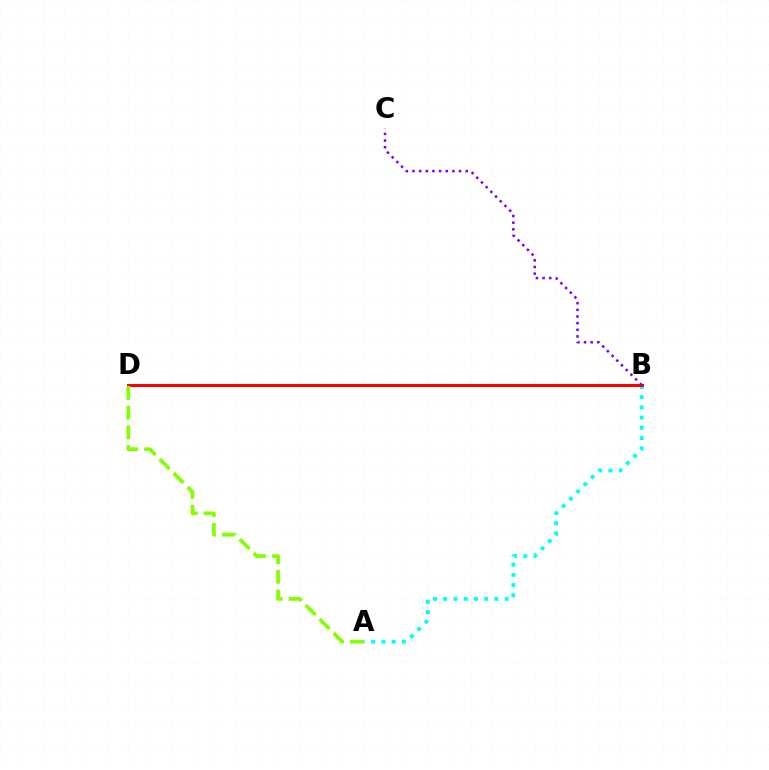{('A', 'B'): [{'color': '#00fff6', 'line_style': 'dotted', 'thickness': 2.78}], ('B', 'D'): [{'color': '#ff0000', 'line_style': 'solid', 'thickness': 2.15}], ('A', 'D'): [{'color': '#84ff00', 'line_style': 'dashed', 'thickness': 2.68}], ('B', 'C'): [{'color': '#7200ff', 'line_style': 'dotted', 'thickness': 1.81}]}